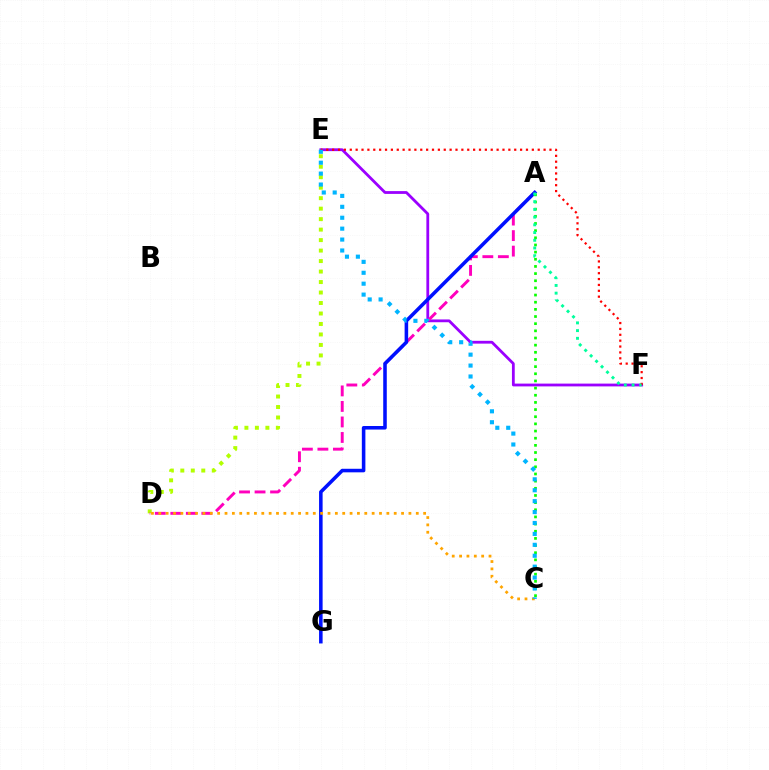{('E', 'F'): [{'color': '#9b00ff', 'line_style': 'solid', 'thickness': 2.01}, {'color': '#ff0000', 'line_style': 'dotted', 'thickness': 1.6}], ('D', 'E'): [{'color': '#b3ff00', 'line_style': 'dotted', 'thickness': 2.85}], ('A', 'D'): [{'color': '#ff00bd', 'line_style': 'dashed', 'thickness': 2.11}], ('A', 'G'): [{'color': '#0010ff', 'line_style': 'solid', 'thickness': 2.56}], ('C', 'D'): [{'color': '#ffa500', 'line_style': 'dotted', 'thickness': 2.0}], ('A', 'C'): [{'color': '#08ff00', 'line_style': 'dotted', 'thickness': 1.94}], ('A', 'F'): [{'color': '#00ff9d', 'line_style': 'dotted', 'thickness': 2.1}], ('C', 'E'): [{'color': '#00b5ff', 'line_style': 'dotted', 'thickness': 2.97}]}